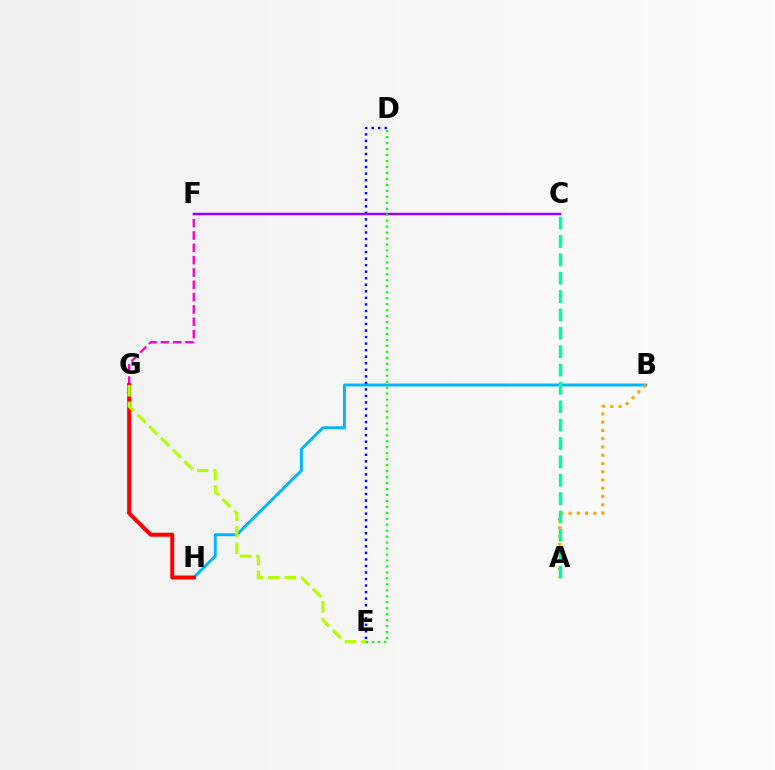{('B', 'H'): [{'color': '#00b5ff', 'line_style': 'solid', 'thickness': 2.1}], ('A', 'B'): [{'color': '#ffa500', 'line_style': 'dotted', 'thickness': 2.24}], ('A', 'C'): [{'color': '#00ff9d', 'line_style': 'dashed', 'thickness': 2.5}], ('F', 'G'): [{'color': '#ff00bd', 'line_style': 'dashed', 'thickness': 1.67}], ('D', 'E'): [{'color': '#0010ff', 'line_style': 'dotted', 'thickness': 1.78}, {'color': '#08ff00', 'line_style': 'dotted', 'thickness': 1.62}], ('C', 'F'): [{'color': '#9b00ff', 'line_style': 'solid', 'thickness': 1.79}], ('G', 'H'): [{'color': '#ff0000', 'line_style': 'solid', 'thickness': 2.86}], ('E', 'G'): [{'color': '#b3ff00', 'line_style': 'dashed', 'thickness': 2.25}]}